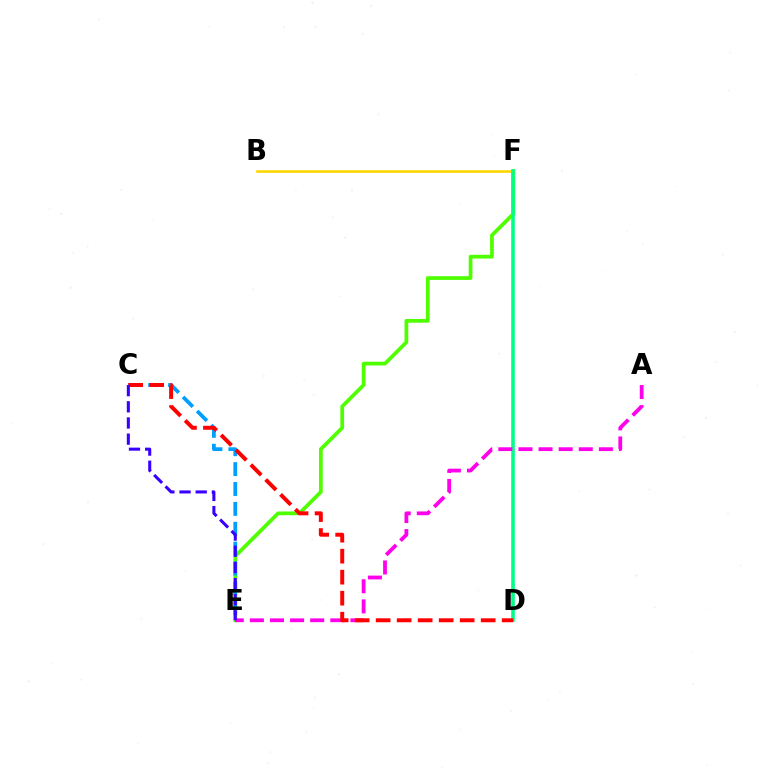{('E', 'F'): [{'color': '#4fff00', 'line_style': 'solid', 'thickness': 2.7}], ('B', 'F'): [{'color': '#ffd500', 'line_style': 'solid', 'thickness': 1.87}], ('D', 'F'): [{'color': '#00ff86', 'line_style': 'solid', 'thickness': 2.58}], ('A', 'E'): [{'color': '#ff00ed', 'line_style': 'dashed', 'thickness': 2.73}], ('C', 'E'): [{'color': '#009eff', 'line_style': 'dashed', 'thickness': 2.7}, {'color': '#3700ff', 'line_style': 'dashed', 'thickness': 2.2}], ('C', 'D'): [{'color': '#ff0000', 'line_style': 'dashed', 'thickness': 2.85}]}